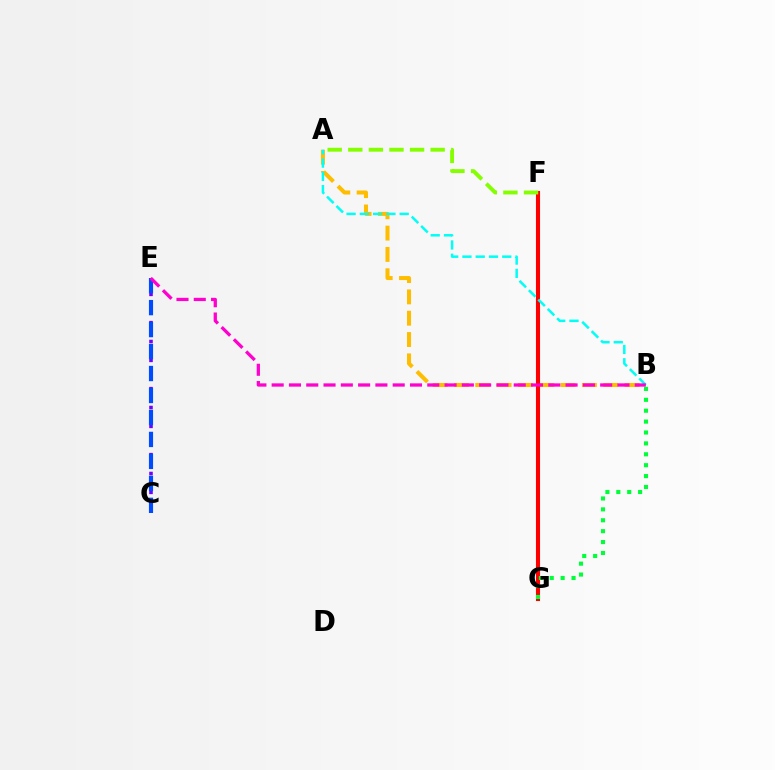{('C', 'E'): [{'color': '#7200ff', 'line_style': 'dotted', 'thickness': 2.56}, {'color': '#004bff', 'line_style': 'dashed', 'thickness': 2.98}], ('A', 'B'): [{'color': '#ffbd00', 'line_style': 'dashed', 'thickness': 2.9}, {'color': '#00fff6', 'line_style': 'dashed', 'thickness': 1.8}], ('F', 'G'): [{'color': '#ff0000', 'line_style': 'solid', 'thickness': 2.94}], ('B', 'G'): [{'color': '#00ff39', 'line_style': 'dotted', 'thickness': 2.96}], ('B', 'E'): [{'color': '#ff00cf', 'line_style': 'dashed', 'thickness': 2.35}], ('A', 'F'): [{'color': '#84ff00', 'line_style': 'dashed', 'thickness': 2.8}]}